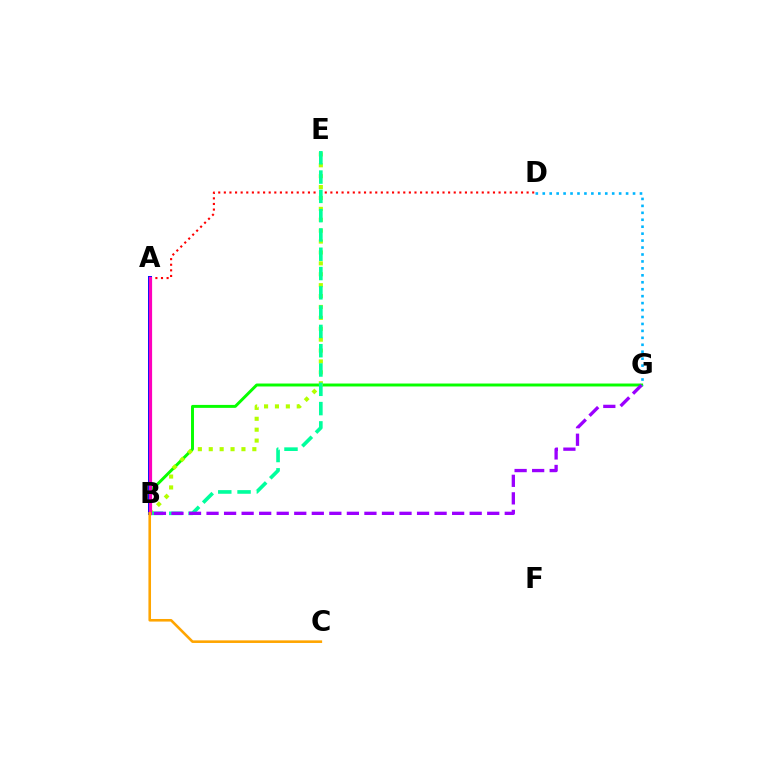{('B', 'G'): [{'color': '#08ff00', 'line_style': 'solid', 'thickness': 2.12}, {'color': '#9b00ff', 'line_style': 'dashed', 'thickness': 2.38}], ('B', 'E'): [{'color': '#b3ff00', 'line_style': 'dotted', 'thickness': 2.96}, {'color': '#00ff9d', 'line_style': 'dashed', 'thickness': 2.62}], ('A', 'B'): [{'color': '#0010ff', 'line_style': 'solid', 'thickness': 2.88}, {'color': '#ff00bd', 'line_style': 'solid', 'thickness': 2.3}], ('A', 'D'): [{'color': '#ff0000', 'line_style': 'dotted', 'thickness': 1.52}], ('D', 'G'): [{'color': '#00b5ff', 'line_style': 'dotted', 'thickness': 1.89}], ('B', 'C'): [{'color': '#ffa500', 'line_style': 'solid', 'thickness': 1.87}]}